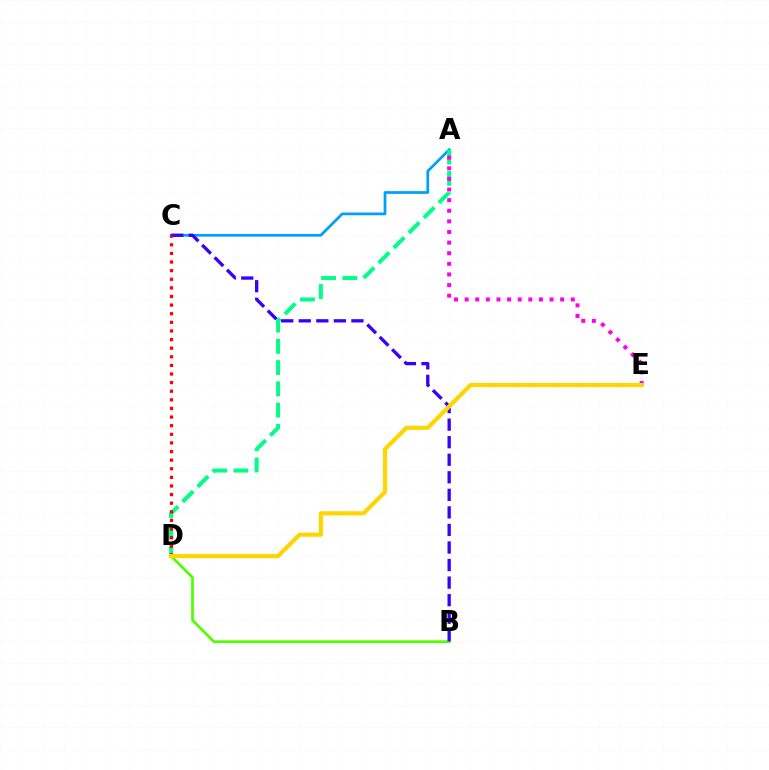{('A', 'C'): [{'color': '#009eff', 'line_style': 'solid', 'thickness': 1.97}], ('B', 'D'): [{'color': '#4fff00', 'line_style': 'solid', 'thickness': 1.95}], ('A', 'D'): [{'color': '#00ff86', 'line_style': 'dashed', 'thickness': 2.89}], ('B', 'C'): [{'color': '#3700ff', 'line_style': 'dashed', 'thickness': 2.38}], ('A', 'E'): [{'color': '#ff00ed', 'line_style': 'dotted', 'thickness': 2.88}], ('C', 'D'): [{'color': '#ff0000', 'line_style': 'dotted', 'thickness': 2.34}], ('D', 'E'): [{'color': '#ffd500', 'line_style': 'solid', 'thickness': 2.99}]}